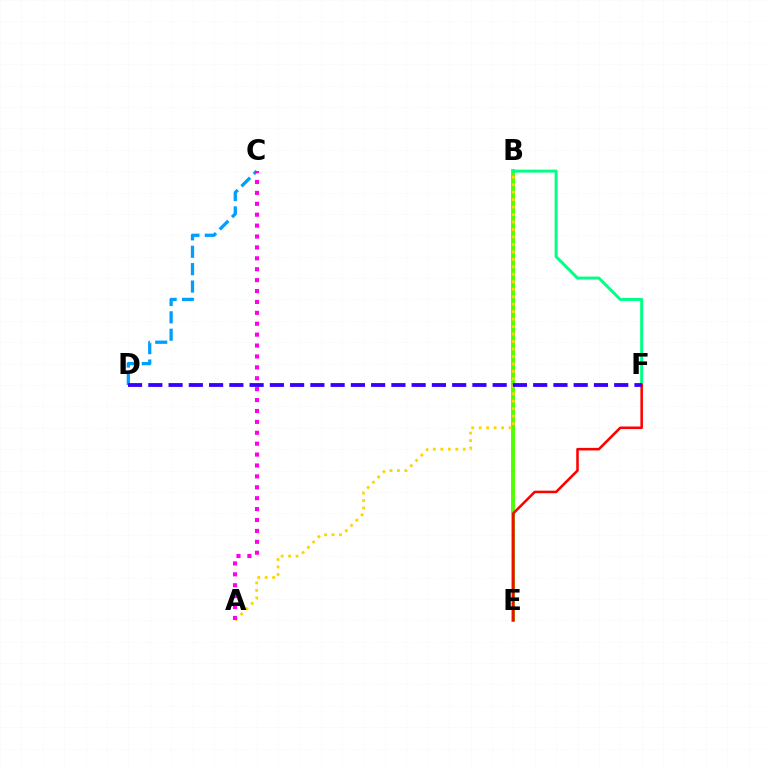{('B', 'E'): [{'color': '#4fff00', 'line_style': 'solid', 'thickness': 2.8}], ('C', 'D'): [{'color': '#009eff', 'line_style': 'dashed', 'thickness': 2.36}], ('A', 'B'): [{'color': '#ffd500', 'line_style': 'dotted', 'thickness': 2.03}], ('B', 'F'): [{'color': '#00ff86', 'line_style': 'solid', 'thickness': 2.14}], ('A', 'C'): [{'color': '#ff00ed', 'line_style': 'dotted', 'thickness': 2.96}], ('E', 'F'): [{'color': '#ff0000', 'line_style': 'solid', 'thickness': 1.84}], ('D', 'F'): [{'color': '#3700ff', 'line_style': 'dashed', 'thickness': 2.75}]}